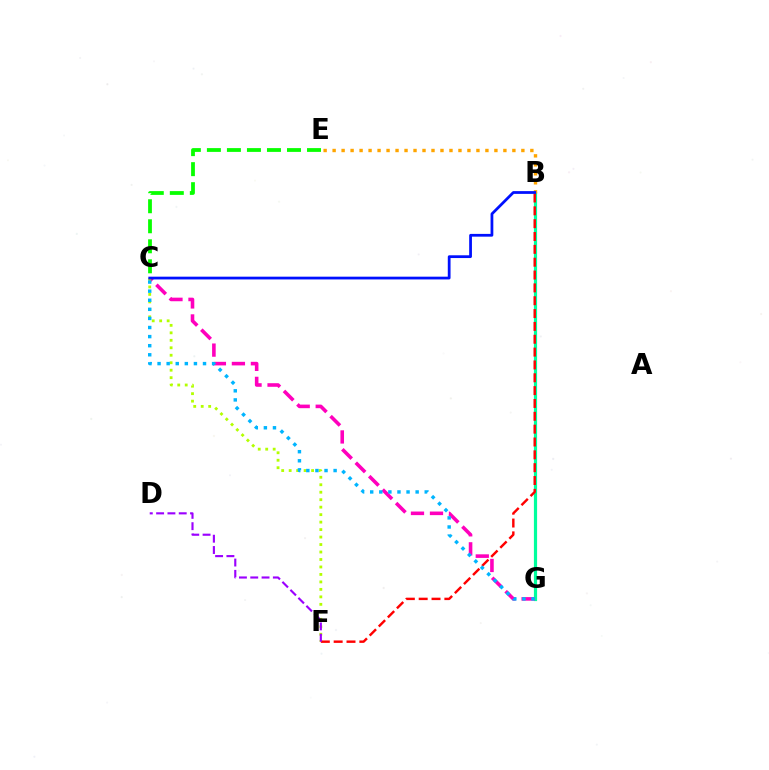{('B', 'G'): [{'color': '#00ff9d', 'line_style': 'solid', 'thickness': 2.3}], ('B', 'E'): [{'color': '#ffa500', 'line_style': 'dotted', 'thickness': 2.44}], ('C', 'G'): [{'color': '#ff00bd', 'line_style': 'dashed', 'thickness': 2.58}, {'color': '#00b5ff', 'line_style': 'dotted', 'thickness': 2.47}], ('C', 'F'): [{'color': '#b3ff00', 'line_style': 'dotted', 'thickness': 2.03}], ('B', 'F'): [{'color': '#ff0000', 'line_style': 'dashed', 'thickness': 1.74}], ('D', 'F'): [{'color': '#9b00ff', 'line_style': 'dashed', 'thickness': 1.54}], ('B', 'C'): [{'color': '#0010ff', 'line_style': 'solid', 'thickness': 1.99}], ('C', 'E'): [{'color': '#08ff00', 'line_style': 'dashed', 'thickness': 2.72}]}